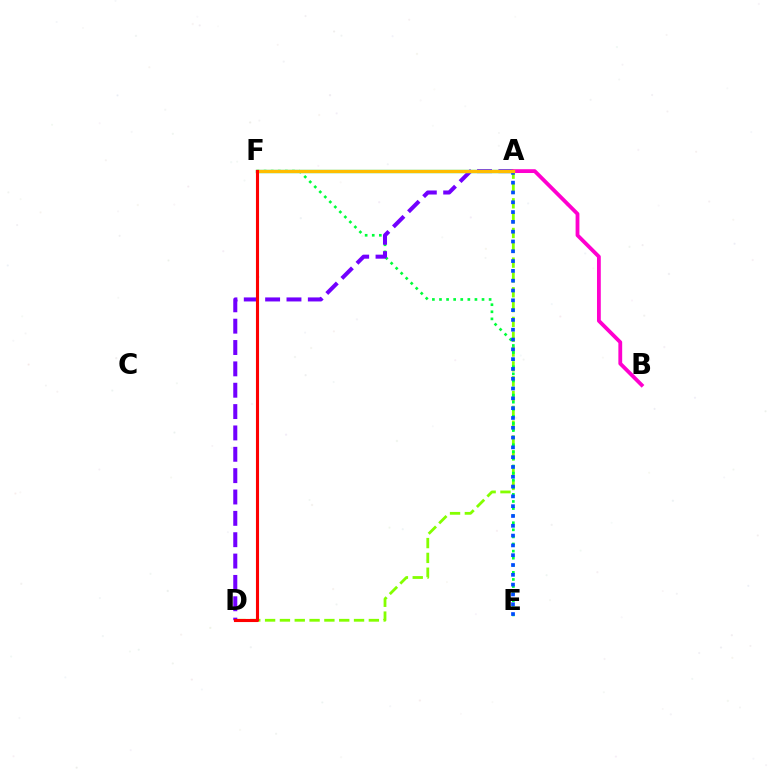{('A', 'D'): [{'color': '#84ff00', 'line_style': 'dashed', 'thickness': 2.01}, {'color': '#7200ff', 'line_style': 'dashed', 'thickness': 2.9}], ('E', 'F'): [{'color': '#00ff39', 'line_style': 'dotted', 'thickness': 1.93}], ('A', 'F'): [{'color': '#00fff6', 'line_style': 'solid', 'thickness': 2.41}, {'color': '#ffbd00', 'line_style': 'solid', 'thickness': 2.41}], ('A', 'E'): [{'color': '#004bff', 'line_style': 'dotted', 'thickness': 2.66}], ('A', 'B'): [{'color': '#ff00cf', 'line_style': 'solid', 'thickness': 2.74}], ('D', 'F'): [{'color': '#ff0000', 'line_style': 'solid', 'thickness': 2.23}]}